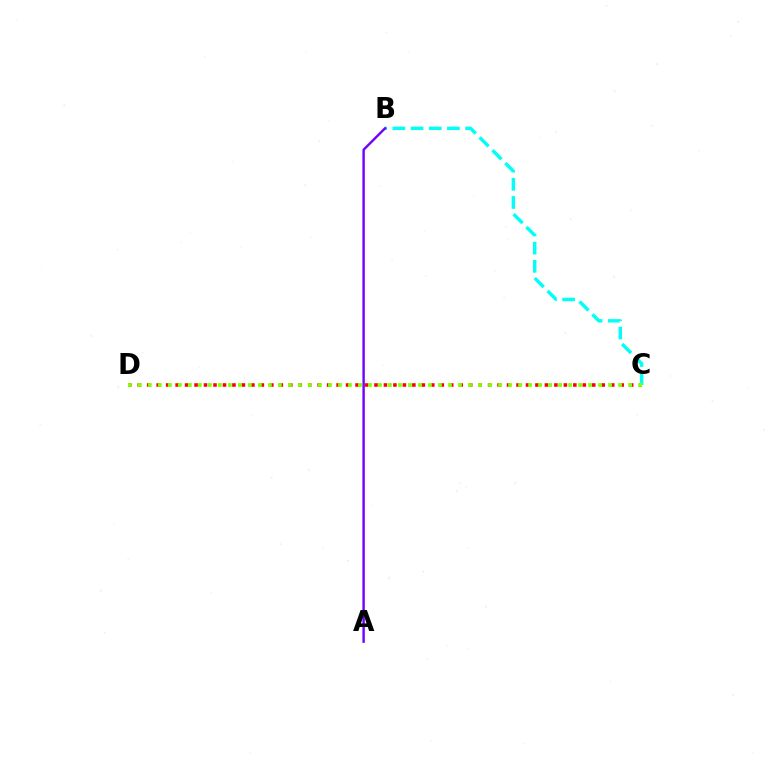{('C', 'D'): [{'color': '#ff0000', 'line_style': 'dotted', 'thickness': 2.57}, {'color': '#84ff00', 'line_style': 'dotted', 'thickness': 2.72}], ('B', 'C'): [{'color': '#00fff6', 'line_style': 'dashed', 'thickness': 2.47}], ('A', 'B'): [{'color': '#7200ff', 'line_style': 'solid', 'thickness': 1.73}]}